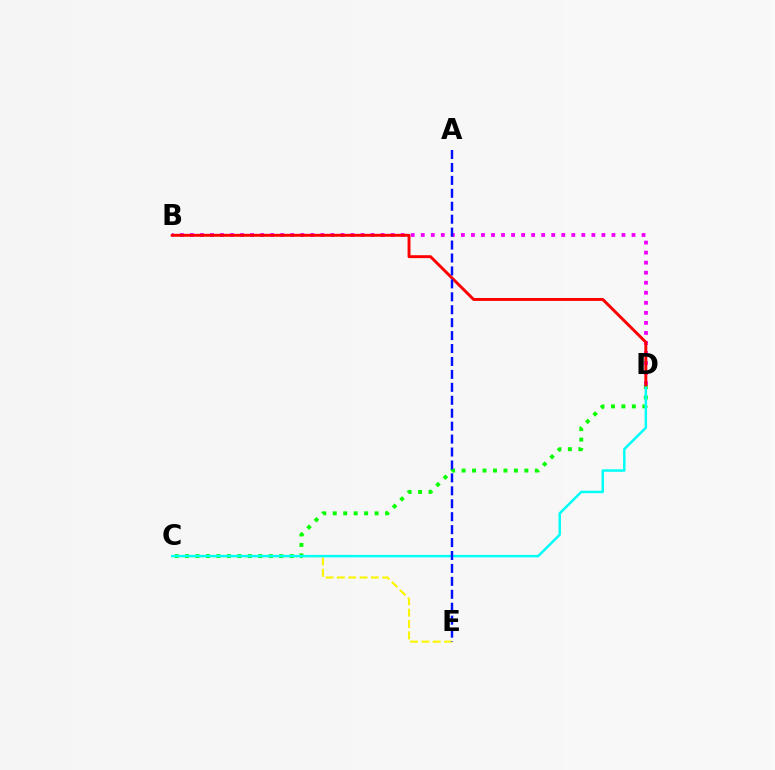{('C', 'E'): [{'color': '#fcf500', 'line_style': 'dashed', 'thickness': 1.54}], ('B', 'D'): [{'color': '#ee00ff', 'line_style': 'dotted', 'thickness': 2.73}, {'color': '#ff0000', 'line_style': 'solid', 'thickness': 2.1}], ('C', 'D'): [{'color': '#08ff00', 'line_style': 'dotted', 'thickness': 2.84}, {'color': '#00fff6', 'line_style': 'solid', 'thickness': 1.78}], ('A', 'E'): [{'color': '#0010ff', 'line_style': 'dashed', 'thickness': 1.76}]}